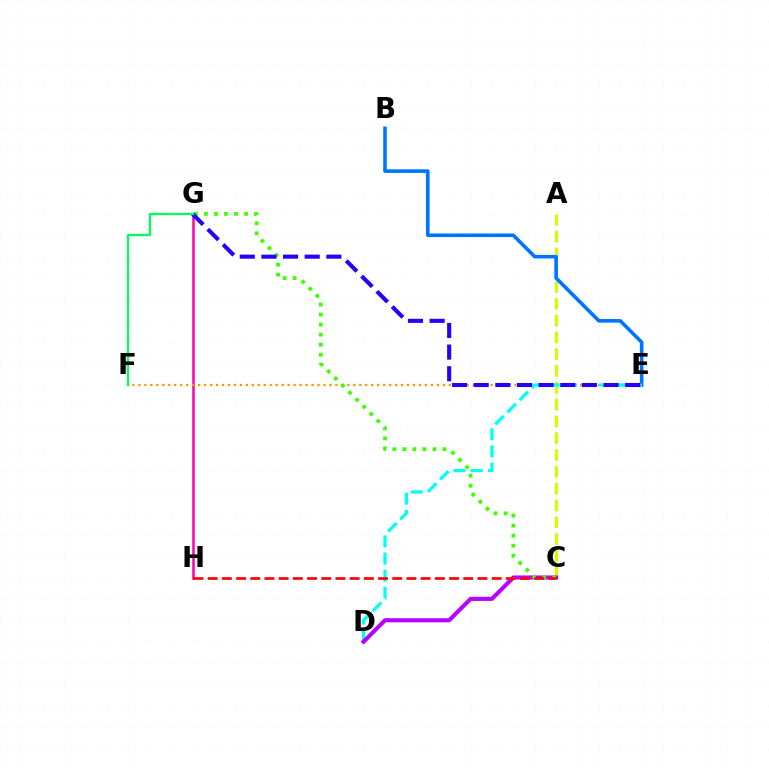{('A', 'C'): [{'color': '#d1ff00', 'line_style': 'dashed', 'thickness': 2.28}], ('B', 'E'): [{'color': '#0074ff', 'line_style': 'solid', 'thickness': 2.58}], ('G', 'H'): [{'color': '#ff00ac', 'line_style': 'solid', 'thickness': 1.82}], ('E', 'F'): [{'color': '#ff9400', 'line_style': 'dotted', 'thickness': 1.62}], ('D', 'E'): [{'color': '#00fff6', 'line_style': 'dashed', 'thickness': 2.33}], ('C', 'D'): [{'color': '#b900ff', 'line_style': 'solid', 'thickness': 2.95}], ('C', 'G'): [{'color': '#3dff00', 'line_style': 'dotted', 'thickness': 2.72}], ('E', 'G'): [{'color': '#2500ff', 'line_style': 'dashed', 'thickness': 2.94}], ('C', 'H'): [{'color': '#ff0000', 'line_style': 'dashed', 'thickness': 1.93}], ('F', 'G'): [{'color': '#00ff5c', 'line_style': 'solid', 'thickness': 1.64}]}